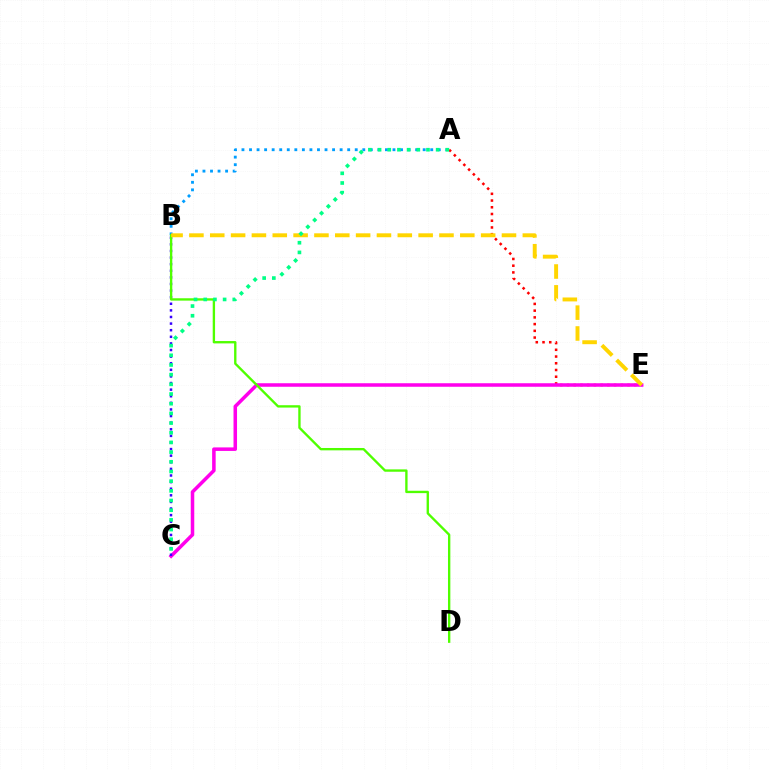{('A', 'E'): [{'color': '#ff0000', 'line_style': 'dotted', 'thickness': 1.83}], ('C', 'E'): [{'color': '#ff00ed', 'line_style': 'solid', 'thickness': 2.54}], ('B', 'C'): [{'color': '#3700ff', 'line_style': 'dotted', 'thickness': 1.79}], ('A', 'B'): [{'color': '#009eff', 'line_style': 'dotted', 'thickness': 2.05}], ('B', 'D'): [{'color': '#4fff00', 'line_style': 'solid', 'thickness': 1.7}], ('B', 'E'): [{'color': '#ffd500', 'line_style': 'dashed', 'thickness': 2.83}], ('A', 'C'): [{'color': '#00ff86', 'line_style': 'dotted', 'thickness': 2.63}]}